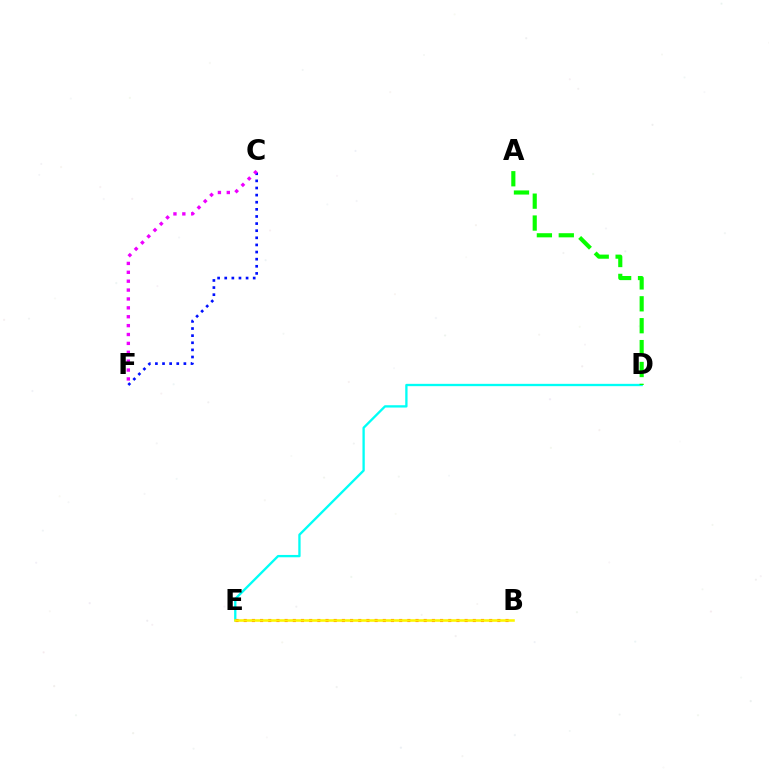{('C', 'F'): [{'color': '#0010ff', 'line_style': 'dotted', 'thickness': 1.93}, {'color': '#ee00ff', 'line_style': 'dotted', 'thickness': 2.41}], ('D', 'E'): [{'color': '#00fff6', 'line_style': 'solid', 'thickness': 1.67}], ('B', 'E'): [{'color': '#ff0000', 'line_style': 'dotted', 'thickness': 2.22}, {'color': '#fcf500', 'line_style': 'solid', 'thickness': 1.86}], ('A', 'D'): [{'color': '#08ff00', 'line_style': 'dashed', 'thickness': 2.97}]}